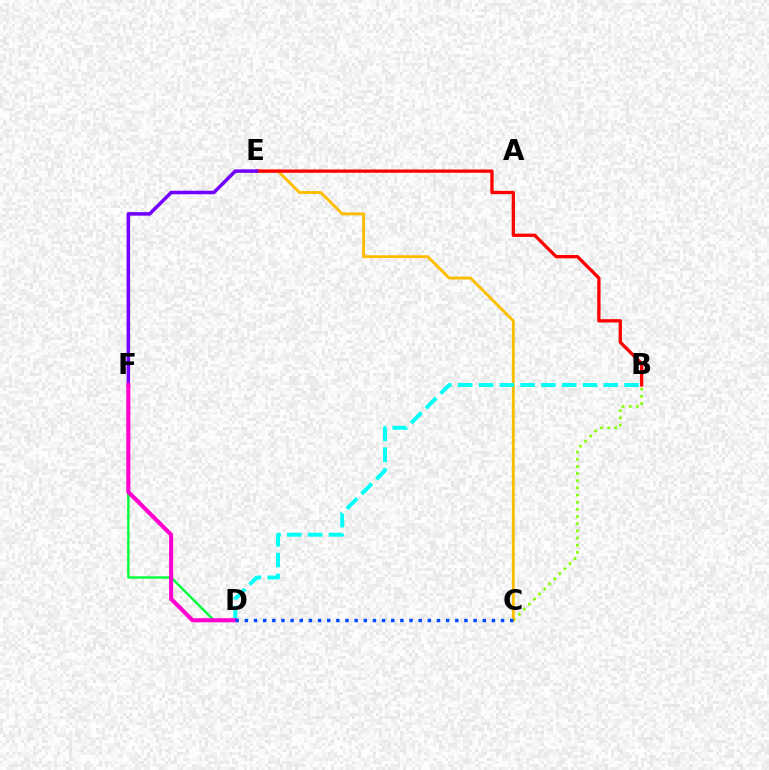{('B', 'C'): [{'color': '#84ff00', 'line_style': 'dotted', 'thickness': 1.95}], ('C', 'E'): [{'color': '#ffbd00', 'line_style': 'solid', 'thickness': 2.08}], ('B', 'E'): [{'color': '#ff0000', 'line_style': 'solid', 'thickness': 2.37}], ('E', 'F'): [{'color': '#7200ff', 'line_style': 'solid', 'thickness': 2.54}], ('B', 'D'): [{'color': '#00fff6', 'line_style': 'dashed', 'thickness': 2.83}], ('D', 'F'): [{'color': '#00ff39', 'line_style': 'solid', 'thickness': 1.7}, {'color': '#ff00cf', 'line_style': 'solid', 'thickness': 2.94}], ('C', 'D'): [{'color': '#004bff', 'line_style': 'dotted', 'thickness': 2.49}]}